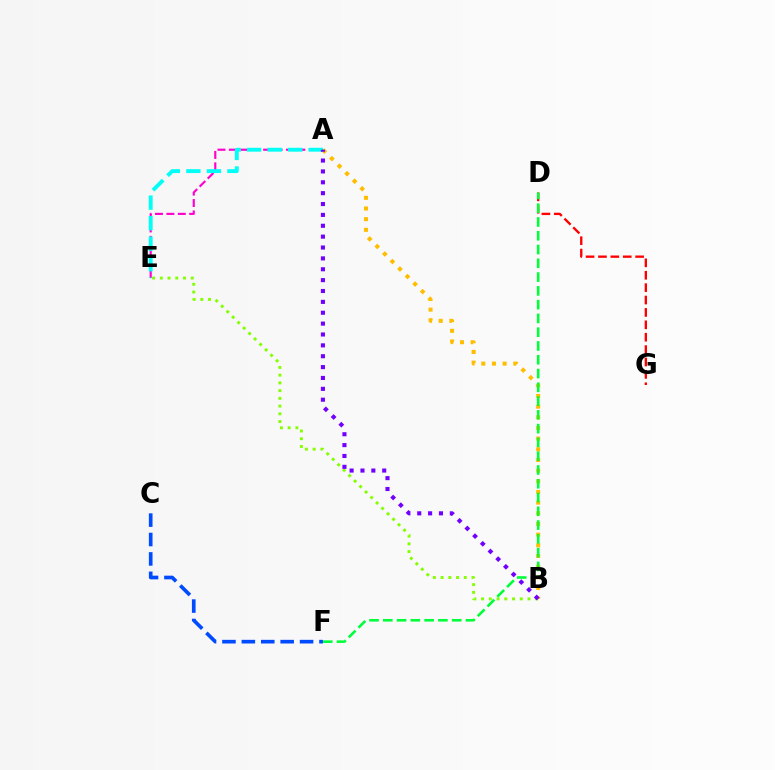{('A', 'E'): [{'color': '#ff00cf', 'line_style': 'dashed', 'thickness': 1.55}, {'color': '#00fff6', 'line_style': 'dashed', 'thickness': 2.79}], ('B', 'E'): [{'color': '#84ff00', 'line_style': 'dotted', 'thickness': 2.1}], ('D', 'G'): [{'color': '#ff0000', 'line_style': 'dashed', 'thickness': 1.68}], ('A', 'B'): [{'color': '#ffbd00', 'line_style': 'dotted', 'thickness': 2.9}, {'color': '#7200ff', 'line_style': 'dotted', 'thickness': 2.95}], ('D', 'F'): [{'color': '#00ff39', 'line_style': 'dashed', 'thickness': 1.87}], ('C', 'F'): [{'color': '#004bff', 'line_style': 'dashed', 'thickness': 2.64}]}